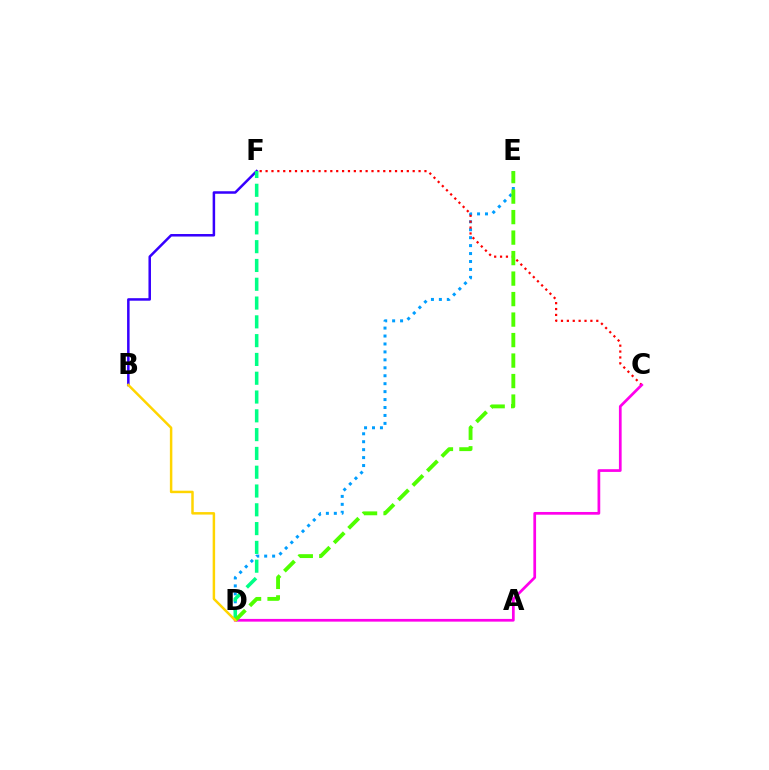{('B', 'F'): [{'color': '#3700ff', 'line_style': 'solid', 'thickness': 1.81}], ('D', 'E'): [{'color': '#009eff', 'line_style': 'dotted', 'thickness': 2.16}, {'color': '#4fff00', 'line_style': 'dashed', 'thickness': 2.78}], ('C', 'F'): [{'color': '#ff0000', 'line_style': 'dotted', 'thickness': 1.6}], ('D', 'F'): [{'color': '#00ff86', 'line_style': 'dashed', 'thickness': 2.55}], ('C', 'D'): [{'color': '#ff00ed', 'line_style': 'solid', 'thickness': 1.96}], ('B', 'D'): [{'color': '#ffd500', 'line_style': 'solid', 'thickness': 1.79}]}